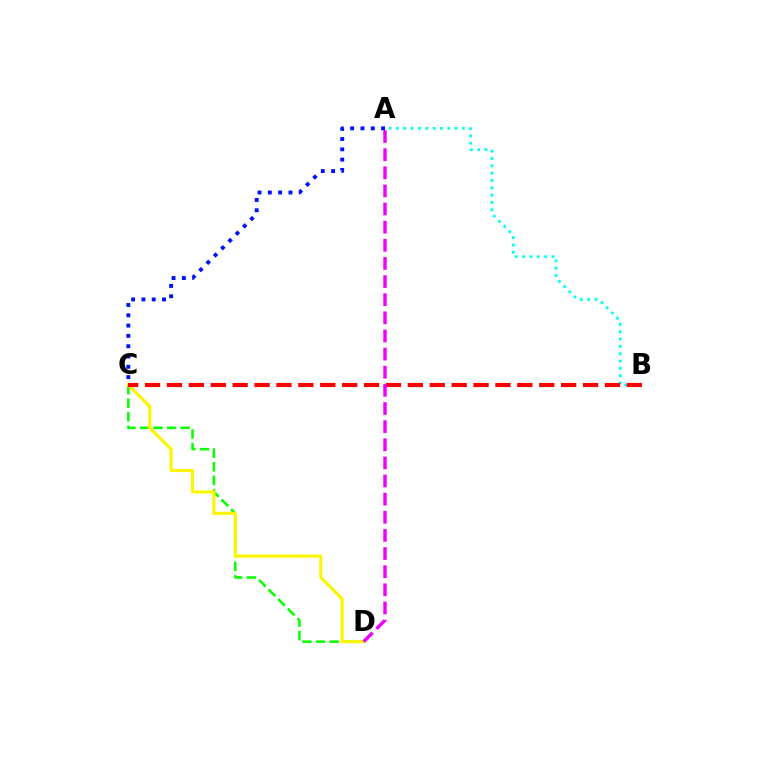{('C', 'D'): [{'color': '#08ff00', 'line_style': 'dashed', 'thickness': 1.84}, {'color': '#fcf500', 'line_style': 'solid', 'thickness': 2.23}], ('A', 'B'): [{'color': '#00fff6', 'line_style': 'dotted', 'thickness': 1.99}], ('B', 'C'): [{'color': '#ff0000', 'line_style': 'dashed', 'thickness': 2.98}], ('A', 'D'): [{'color': '#ee00ff', 'line_style': 'dashed', 'thickness': 2.46}], ('A', 'C'): [{'color': '#0010ff', 'line_style': 'dotted', 'thickness': 2.8}]}